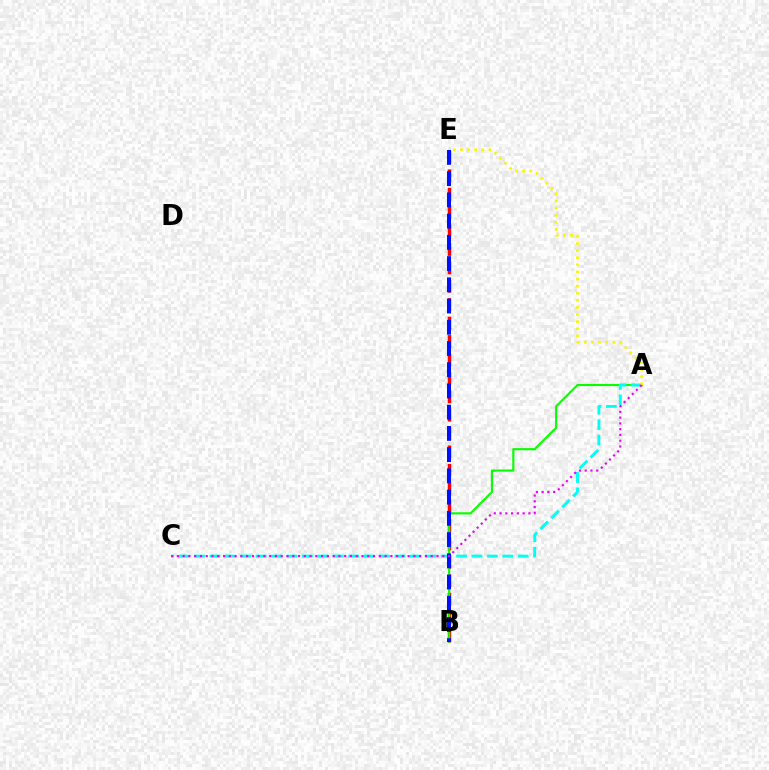{('B', 'E'): [{'color': '#ff0000', 'line_style': 'dashed', 'thickness': 2.5}, {'color': '#0010ff', 'line_style': 'dashed', 'thickness': 2.88}], ('A', 'B'): [{'color': '#08ff00', 'line_style': 'solid', 'thickness': 1.54}], ('A', 'C'): [{'color': '#00fff6', 'line_style': 'dashed', 'thickness': 2.09}, {'color': '#ee00ff', 'line_style': 'dotted', 'thickness': 1.57}], ('A', 'E'): [{'color': '#fcf500', 'line_style': 'dotted', 'thickness': 1.93}]}